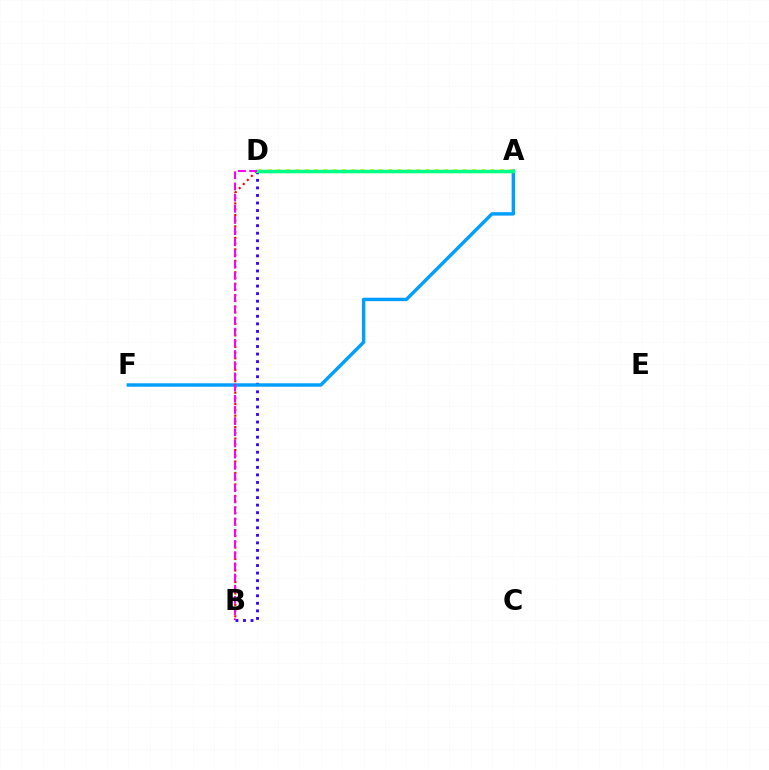{('A', 'D'): [{'color': '#4fff00', 'line_style': 'solid', 'thickness': 2.31}, {'color': '#ffd500', 'line_style': 'dotted', 'thickness': 2.53}, {'color': '#00ff86', 'line_style': 'solid', 'thickness': 2.5}], ('B', 'D'): [{'color': '#3700ff', 'line_style': 'dotted', 'thickness': 2.05}, {'color': '#ff0000', 'line_style': 'dotted', 'thickness': 1.56}, {'color': '#ff00ed', 'line_style': 'dashed', 'thickness': 1.52}], ('A', 'F'): [{'color': '#009eff', 'line_style': 'solid', 'thickness': 2.46}]}